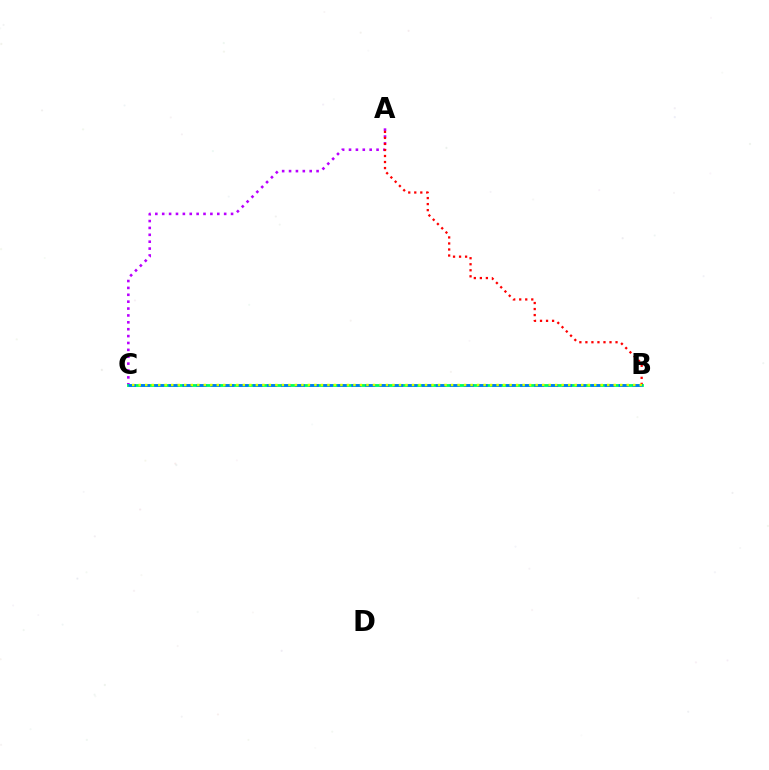{('A', 'C'): [{'color': '#b900ff', 'line_style': 'dotted', 'thickness': 1.87}], ('A', 'B'): [{'color': '#ff0000', 'line_style': 'dotted', 'thickness': 1.64}], ('B', 'C'): [{'color': '#00ff5c', 'line_style': 'solid', 'thickness': 2.03}, {'color': '#0074ff', 'line_style': 'dashed', 'thickness': 1.91}, {'color': '#d1ff00', 'line_style': 'dotted', 'thickness': 1.77}]}